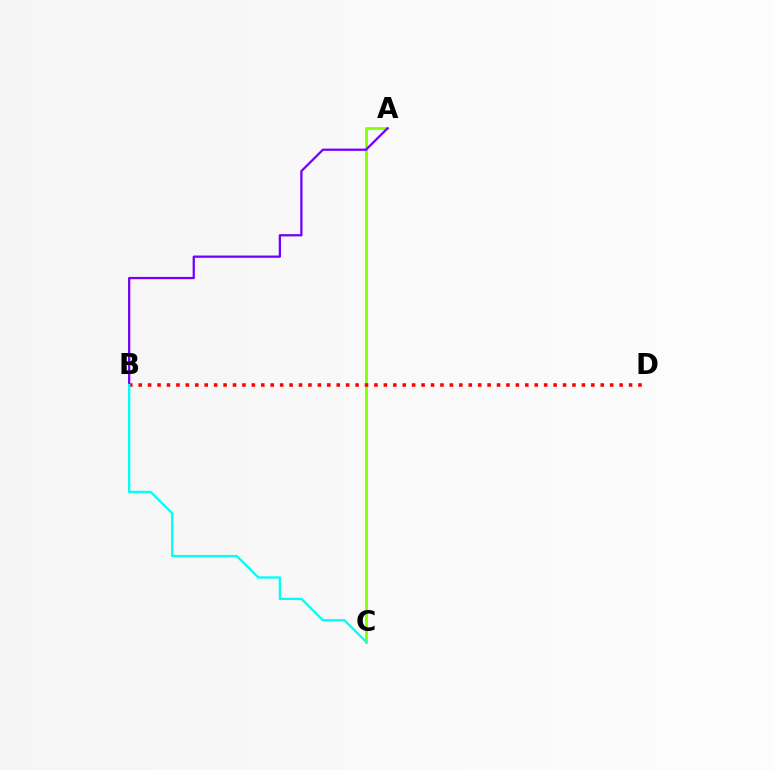{('A', 'C'): [{'color': '#84ff00', 'line_style': 'solid', 'thickness': 2.02}], ('B', 'D'): [{'color': '#ff0000', 'line_style': 'dotted', 'thickness': 2.56}], ('A', 'B'): [{'color': '#7200ff', 'line_style': 'solid', 'thickness': 1.63}], ('B', 'C'): [{'color': '#00fff6', 'line_style': 'solid', 'thickness': 1.66}]}